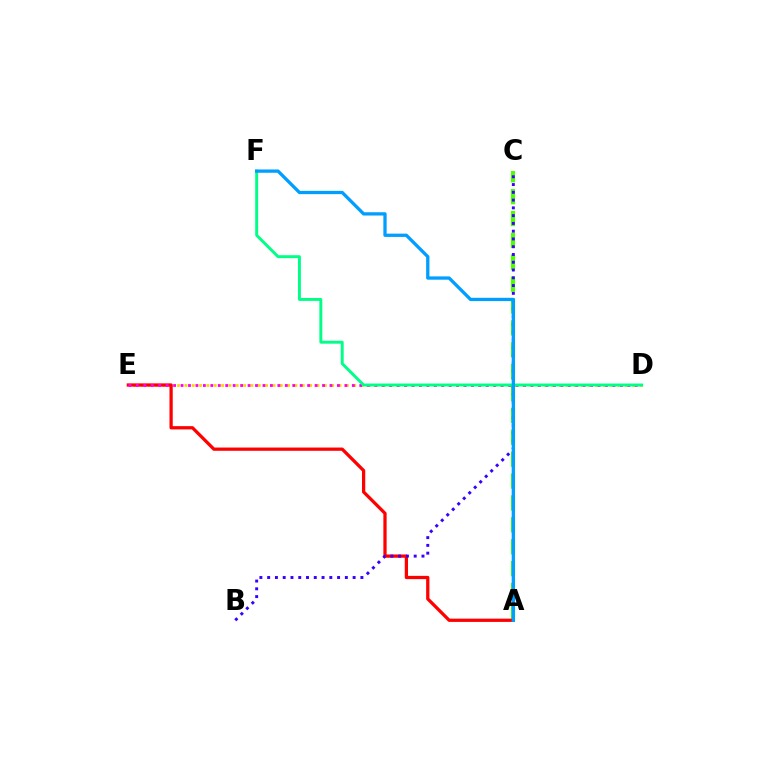{('D', 'E'): [{'color': '#ffd500', 'line_style': 'dotted', 'thickness': 1.99}, {'color': '#ff00ed', 'line_style': 'dotted', 'thickness': 2.02}], ('A', 'C'): [{'color': '#4fff00', 'line_style': 'dashed', 'thickness': 2.97}], ('A', 'E'): [{'color': '#ff0000', 'line_style': 'solid', 'thickness': 2.34}], ('B', 'C'): [{'color': '#3700ff', 'line_style': 'dotted', 'thickness': 2.11}], ('D', 'F'): [{'color': '#00ff86', 'line_style': 'solid', 'thickness': 2.11}], ('A', 'F'): [{'color': '#009eff', 'line_style': 'solid', 'thickness': 2.37}]}